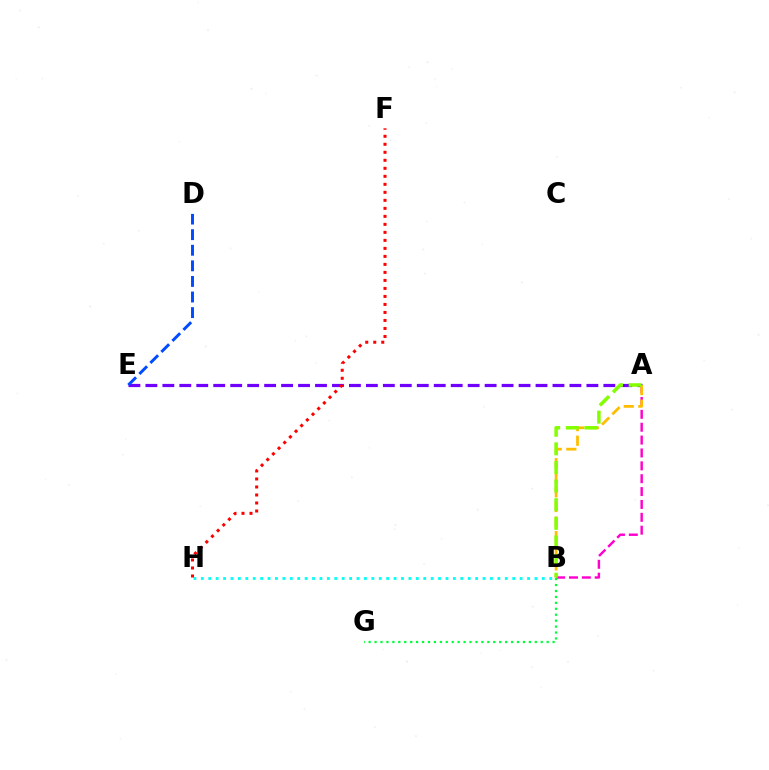{('A', 'B'): [{'color': '#ff00cf', 'line_style': 'dashed', 'thickness': 1.75}, {'color': '#ffbd00', 'line_style': 'dashed', 'thickness': 1.98}, {'color': '#84ff00', 'line_style': 'dashed', 'thickness': 2.53}], ('A', 'E'): [{'color': '#7200ff', 'line_style': 'dashed', 'thickness': 2.3}], ('B', 'H'): [{'color': '#00fff6', 'line_style': 'dotted', 'thickness': 2.01}], ('F', 'H'): [{'color': '#ff0000', 'line_style': 'dotted', 'thickness': 2.18}], ('B', 'G'): [{'color': '#00ff39', 'line_style': 'dotted', 'thickness': 1.61}], ('D', 'E'): [{'color': '#004bff', 'line_style': 'dashed', 'thickness': 2.12}]}